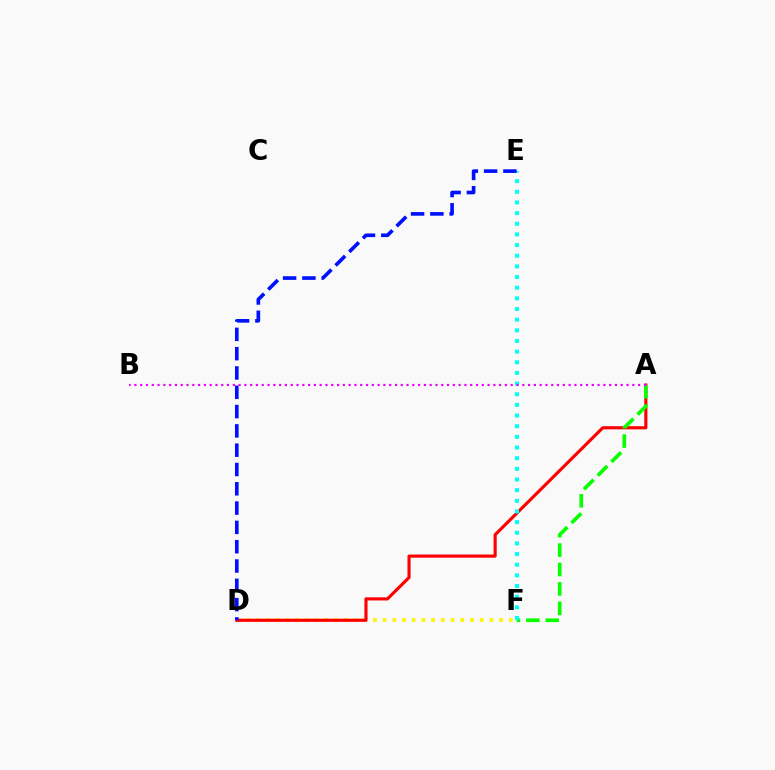{('D', 'F'): [{'color': '#fcf500', 'line_style': 'dotted', 'thickness': 2.64}], ('A', 'D'): [{'color': '#ff0000', 'line_style': 'solid', 'thickness': 2.26}], ('A', 'F'): [{'color': '#08ff00', 'line_style': 'dashed', 'thickness': 2.64}], ('E', 'F'): [{'color': '#00fff6', 'line_style': 'dotted', 'thickness': 2.89}], ('D', 'E'): [{'color': '#0010ff', 'line_style': 'dashed', 'thickness': 2.62}], ('A', 'B'): [{'color': '#ee00ff', 'line_style': 'dotted', 'thickness': 1.57}]}